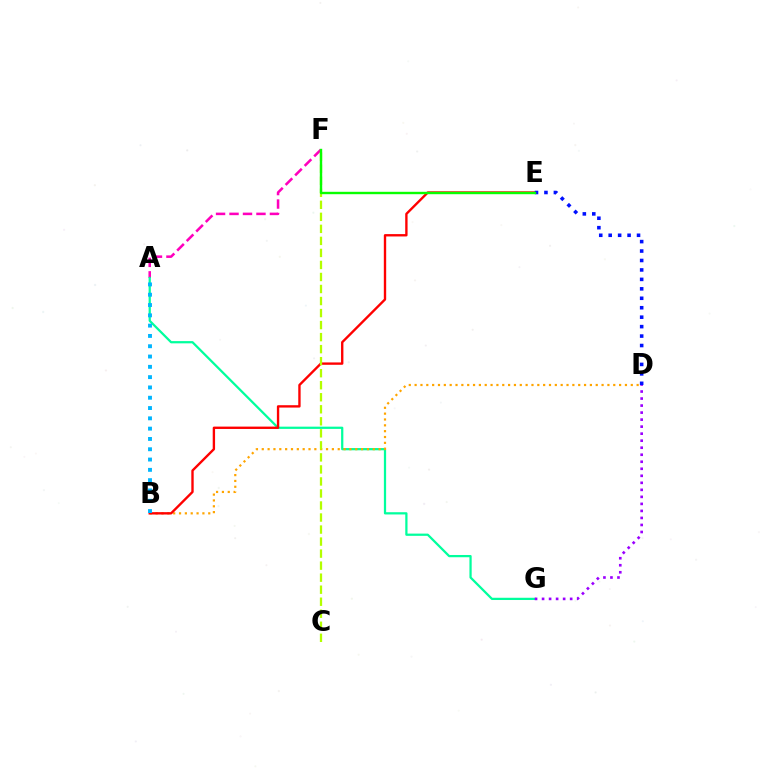{('A', 'F'): [{'color': '#ff00bd', 'line_style': 'dashed', 'thickness': 1.83}], ('A', 'G'): [{'color': '#00ff9d', 'line_style': 'solid', 'thickness': 1.62}], ('B', 'D'): [{'color': '#ffa500', 'line_style': 'dotted', 'thickness': 1.59}], ('B', 'E'): [{'color': '#ff0000', 'line_style': 'solid', 'thickness': 1.7}], ('C', 'F'): [{'color': '#b3ff00', 'line_style': 'dashed', 'thickness': 1.63}], ('A', 'B'): [{'color': '#00b5ff', 'line_style': 'dotted', 'thickness': 2.8}], ('D', 'E'): [{'color': '#0010ff', 'line_style': 'dotted', 'thickness': 2.57}], ('D', 'G'): [{'color': '#9b00ff', 'line_style': 'dotted', 'thickness': 1.91}], ('E', 'F'): [{'color': '#08ff00', 'line_style': 'solid', 'thickness': 1.73}]}